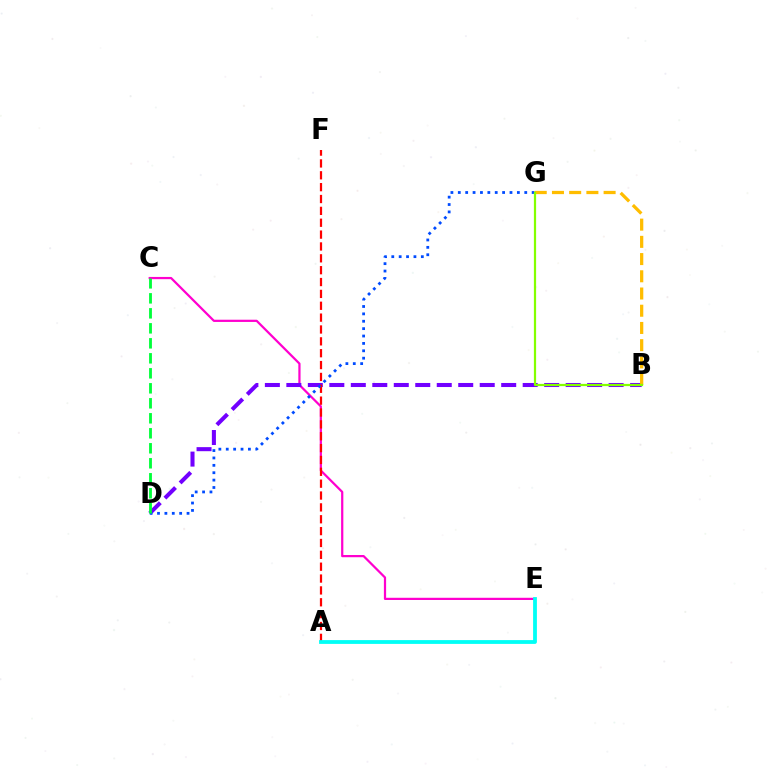{('C', 'E'): [{'color': '#ff00cf', 'line_style': 'solid', 'thickness': 1.6}], ('B', 'D'): [{'color': '#7200ff', 'line_style': 'dashed', 'thickness': 2.92}], ('A', 'F'): [{'color': '#ff0000', 'line_style': 'dashed', 'thickness': 1.61}], ('D', 'G'): [{'color': '#004bff', 'line_style': 'dotted', 'thickness': 2.01}], ('B', 'G'): [{'color': '#ffbd00', 'line_style': 'dashed', 'thickness': 2.34}, {'color': '#84ff00', 'line_style': 'solid', 'thickness': 1.6}], ('C', 'D'): [{'color': '#00ff39', 'line_style': 'dashed', 'thickness': 2.04}], ('A', 'E'): [{'color': '#00fff6', 'line_style': 'solid', 'thickness': 2.73}]}